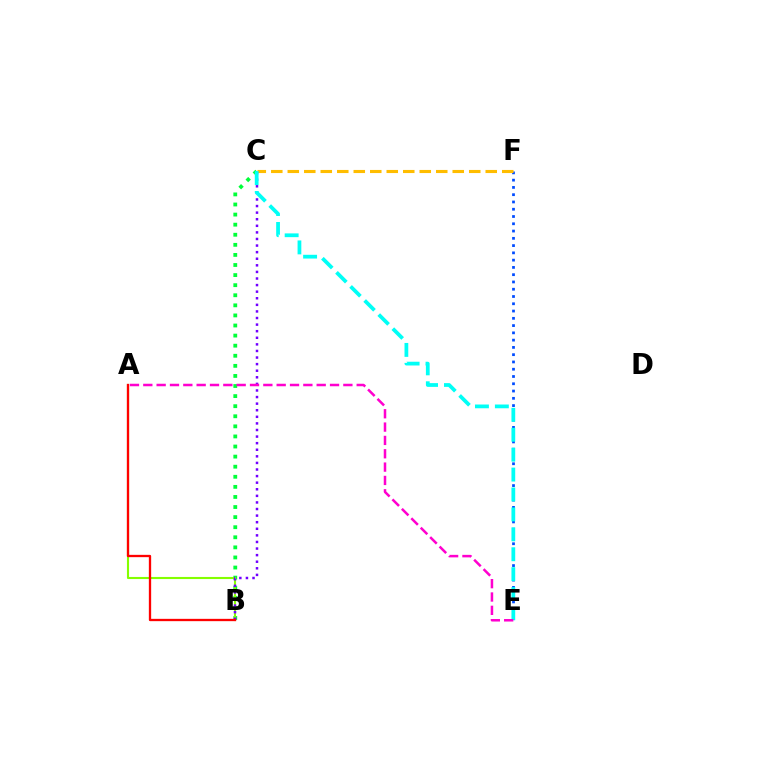{('E', 'F'): [{'color': '#004bff', 'line_style': 'dotted', 'thickness': 1.98}], ('B', 'C'): [{'color': '#00ff39', 'line_style': 'dotted', 'thickness': 2.74}, {'color': '#7200ff', 'line_style': 'dotted', 'thickness': 1.79}], ('A', 'B'): [{'color': '#84ff00', 'line_style': 'solid', 'thickness': 1.52}, {'color': '#ff0000', 'line_style': 'solid', 'thickness': 1.67}], ('C', 'F'): [{'color': '#ffbd00', 'line_style': 'dashed', 'thickness': 2.24}], ('C', 'E'): [{'color': '#00fff6', 'line_style': 'dashed', 'thickness': 2.71}], ('A', 'E'): [{'color': '#ff00cf', 'line_style': 'dashed', 'thickness': 1.81}]}